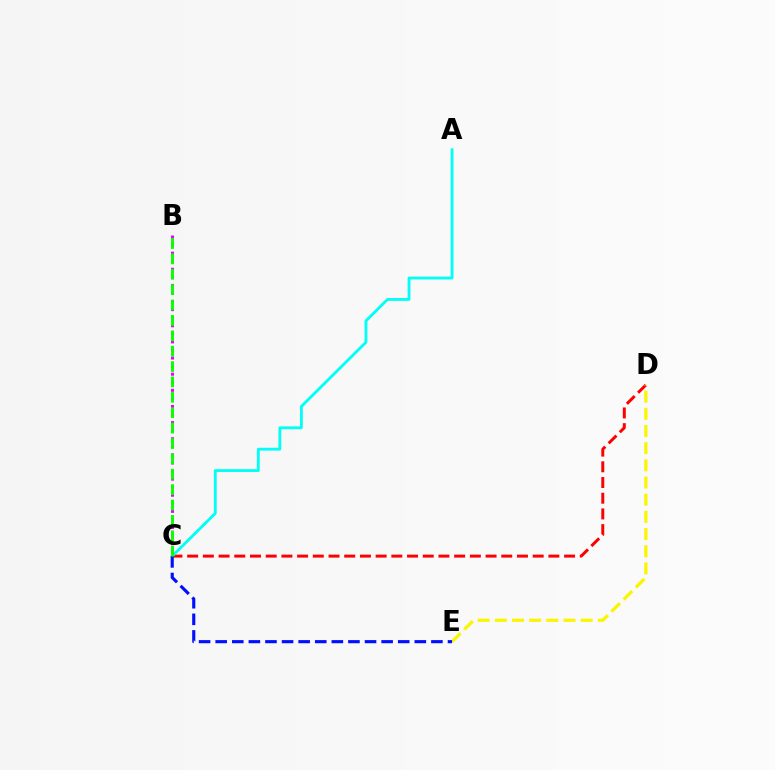{('C', 'D'): [{'color': '#ff0000', 'line_style': 'dashed', 'thickness': 2.13}], ('D', 'E'): [{'color': '#fcf500', 'line_style': 'dashed', 'thickness': 2.33}], ('A', 'C'): [{'color': '#00fff6', 'line_style': 'solid', 'thickness': 2.04}], ('C', 'E'): [{'color': '#0010ff', 'line_style': 'dashed', 'thickness': 2.25}], ('B', 'C'): [{'color': '#ee00ff', 'line_style': 'dotted', 'thickness': 2.19}, {'color': '#08ff00', 'line_style': 'dashed', 'thickness': 2.09}]}